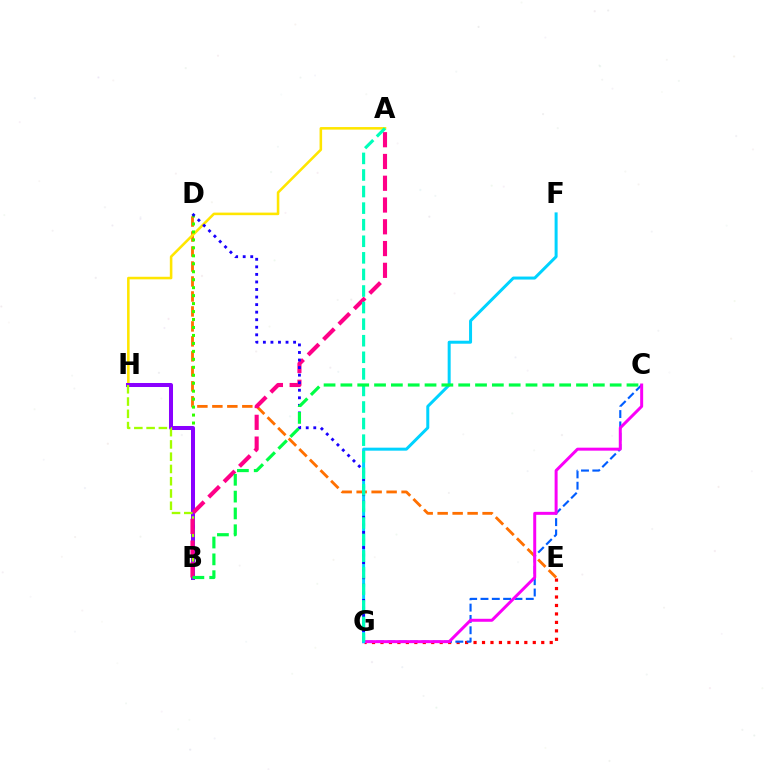{('E', 'G'): [{'color': '#ff0000', 'line_style': 'dotted', 'thickness': 2.3}], ('D', 'E'): [{'color': '#ff7000', 'line_style': 'dashed', 'thickness': 2.03}], ('A', 'H'): [{'color': '#ffe600', 'line_style': 'solid', 'thickness': 1.85}], ('C', 'G'): [{'color': '#005dff', 'line_style': 'dashed', 'thickness': 1.54}, {'color': '#fa00f9', 'line_style': 'solid', 'thickness': 2.14}], ('B', 'D'): [{'color': '#31ff00', 'line_style': 'dotted', 'thickness': 2.16}], ('B', 'H'): [{'color': '#8a00ff', 'line_style': 'solid', 'thickness': 2.89}, {'color': '#a2ff00', 'line_style': 'dashed', 'thickness': 1.67}], ('A', 'B'): [{'color': '#ff0088', 'line_style': 'dashed', 'thickness': 2.96}], ('F', 'G'): [{'color': '#00d3ff', 'line_style': 'solid', 'thickness': 2.16}], ('D', 'G'): [{'color': '#1900ff', 'line_style': 'dotted', 'thickness': 2.05}], ('A', 'G'): [{'color': '#00ffbb', 'line_style': 'dashed', 'thickness': 2.25}], ('B', 'C'): [{'color': '#00ff45', 'line_style': 'dashed', 'thickness': 2.29}]}